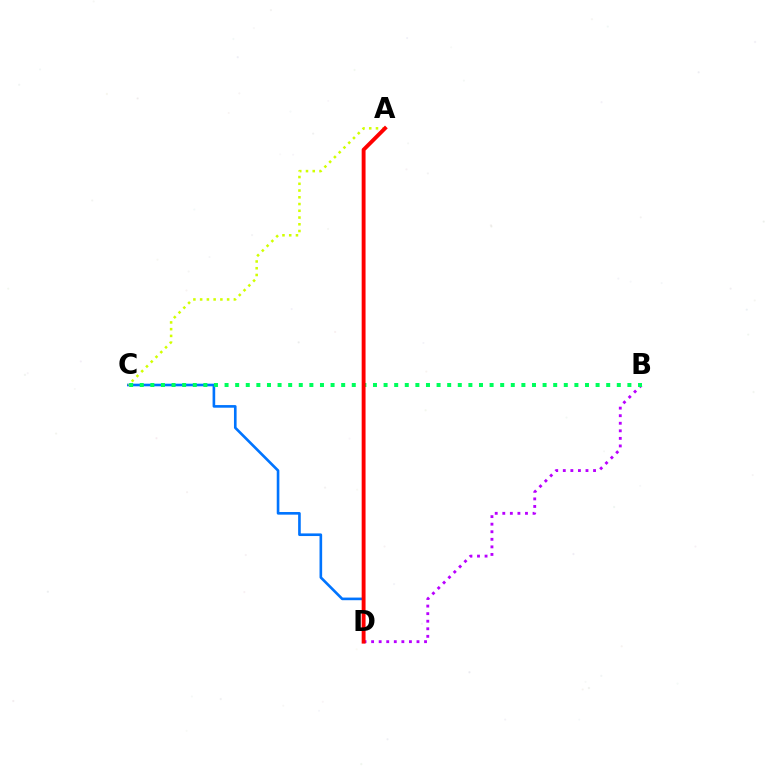{('C', 'D'): [{'color': '#0074ff', 'line_style': 'solid', 'thickness': 1.89}], ('B', 'D'): [{'color': '#b900ff', 'line_style': 'dotted', 'thickness': 2.05}], ('B', 'C'): [{'color': '#00ff5c', 'line_style': 'dotted', 'thickness': 2.88}], ('A', 'C'): [{'color': '#d1ff00', 'line_style': 'dotted', 'thickness': 1.83}], ('A', 'D'): [{'color': '#ff0000', 'line_style': 'solid', 'thickness': 2.79}]}